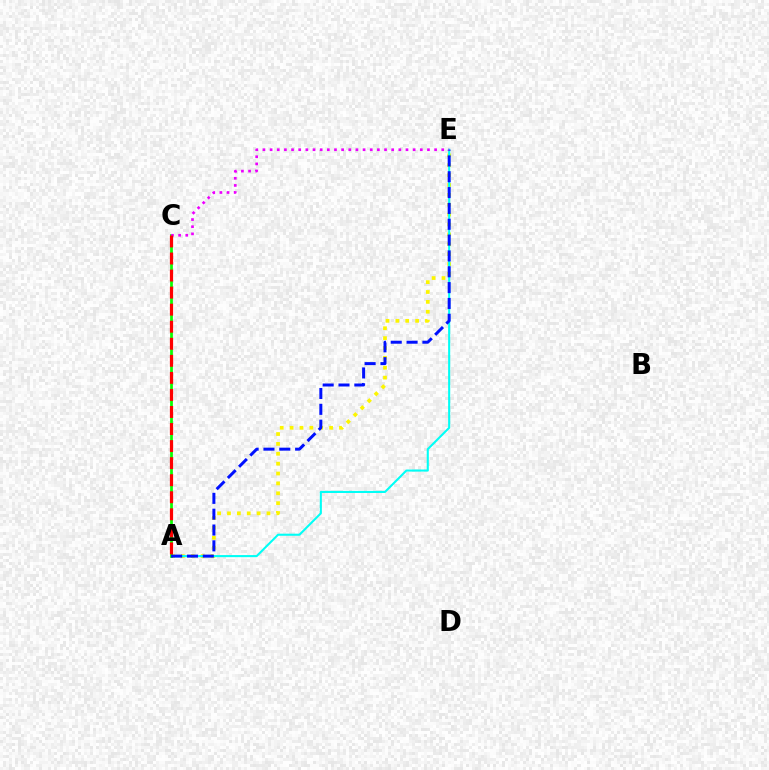{('A', 'E'): [{'color': '#fcf500', 'line_style': 'dotted', 'thickness': 2.68}, {'color': '#00fff6', 'line_style': 'solid', 'thickness': 1.5}, {'color': '#0010ff', 'line_style': 'dashed', 'thickness': 2.15}], ('A', 'C'): [{'color': '#08ff00', 'line_style': 'solid', 'thickness': 1.98}, {'color': '#ff0000', 'line_style': 'dashed', 'thickness': 2.32}], ('C', 'E'): [{'color': '#ee00ff', 'line_style': 'dotted', 'thickness': 1.94}]}